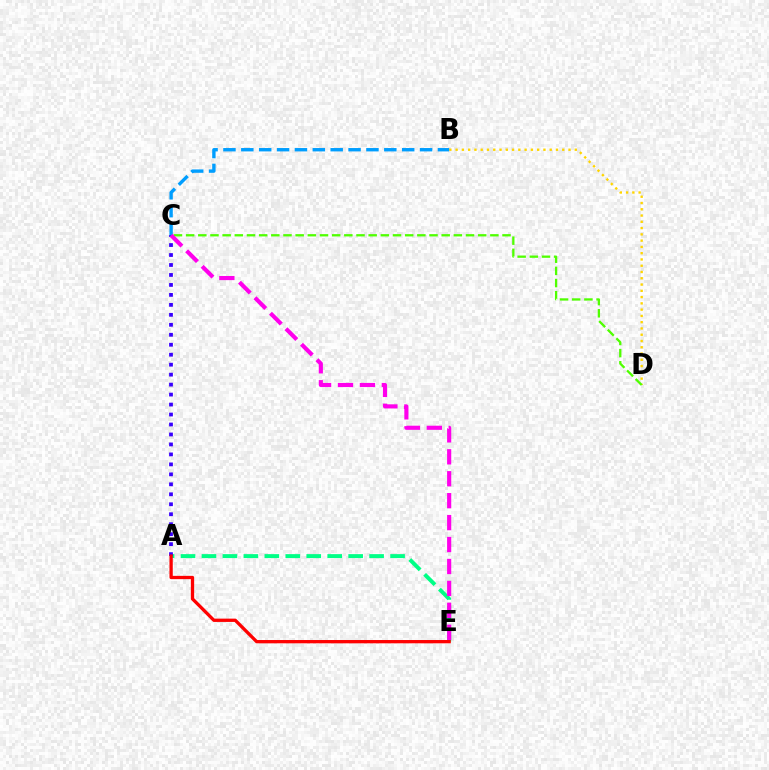{('B', 'D'): [{'color': '#ffd500', 'line_style': 'dotted', 'thickness': 1.7}], ('C', 'D'): [{'color': '#4fff00', 'line_style': 'dashed', 'thickness': 1.65}], ('A', 'E'): [{'color': '#00ff86', 'line_style': 'dashed', 'thickness': 2.85}, {'color': '#ff0000', 'line_style': 'solid', 'thickness': 2.37}], ('A', 'C'): [{'color': '#3700ff', 'line_style': 'dotted', 'thickness': 2.71}], ('B', 'C'): [{'color': '#009eff', 'line_style': 'dashed', 'thickness': 2.43}], ('C', 'E'): [{'color': '#ff00ed', 'line_style': 'dashed', 'thickness': 2.98}]}